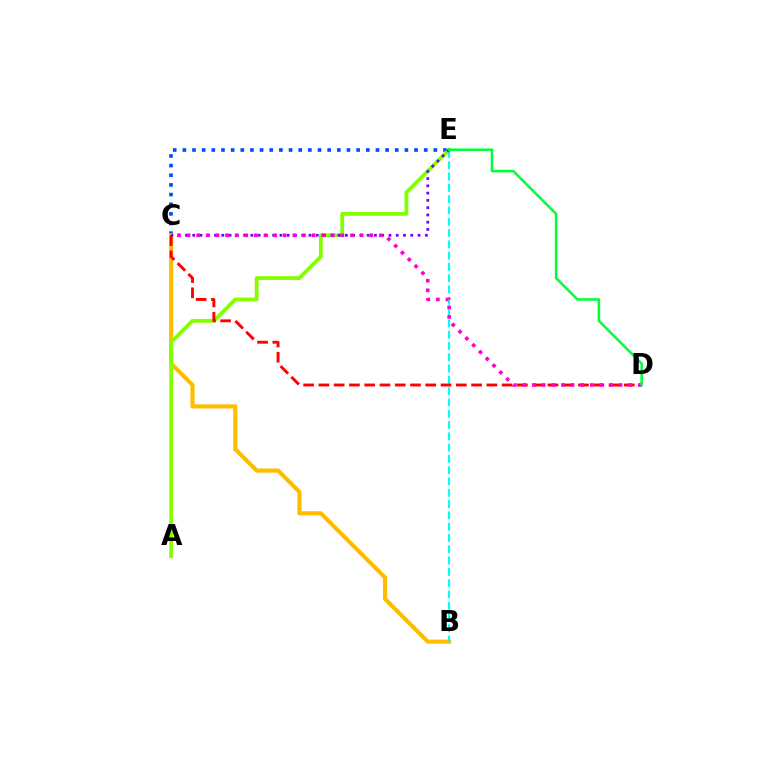{('C', 'E'): [{'color': '#004bff', 'line_style': 'dotted', 'thickness': 2.62}, {'color': '#7200ff', 'line_style': 'dotted', 'thickness': 1.98}], ('B', 'C'): [{'color': '#ffbd00', 'line_style': 'solid', 'thickness': 2.98}], ('A', 'E'): [{'color': '#84ff00', 'line_style': 'solid', 'thickness': 2.74}], ('B', 'E'): [{'color': '#00fff6', 'line_style': 'dashed', 'thickness': 1.53}], ('C', 'D'): [{'color': '#ff0000', 'line_style': 'dashed', 'thickness': 2.07}, {'color': '#ff00cf', 'line_style': 'dotted', 'thickness': 2.61}], ('D', 'E'): [{'color': '#00ff39', 'line_style': 'solid', 'thickness': 1.82}]}